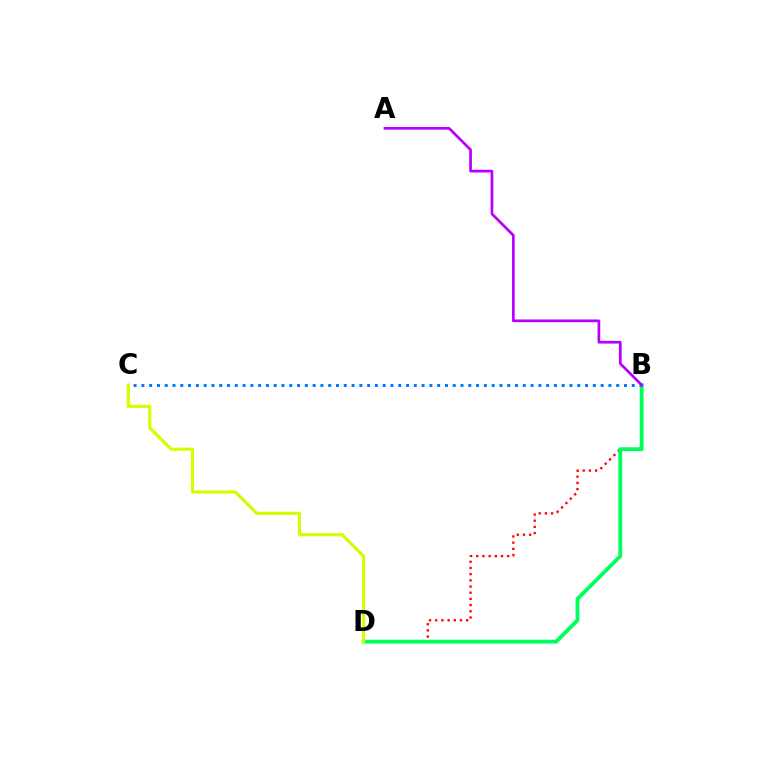{('B', 'D'): [{'color': '#ff0000', 'line_style': 'dotted', 'thickness': 1.68}, {'color': '#00ff5c', 'line_style': 'solid', 'thickness': 2.77}], ('B', 'C'): [{'color': '#0074ff', 'line_style': 'dotted', 'thickness': 2.11}], ('A', 'B'): [{'color': '#b900ff', 'line_style': 'solid', 'thickness': 1.95}], ('C', 'D'): [{'color': '#d1ff00', 'line_style': 'solid', 'thickness': 2.26}]}